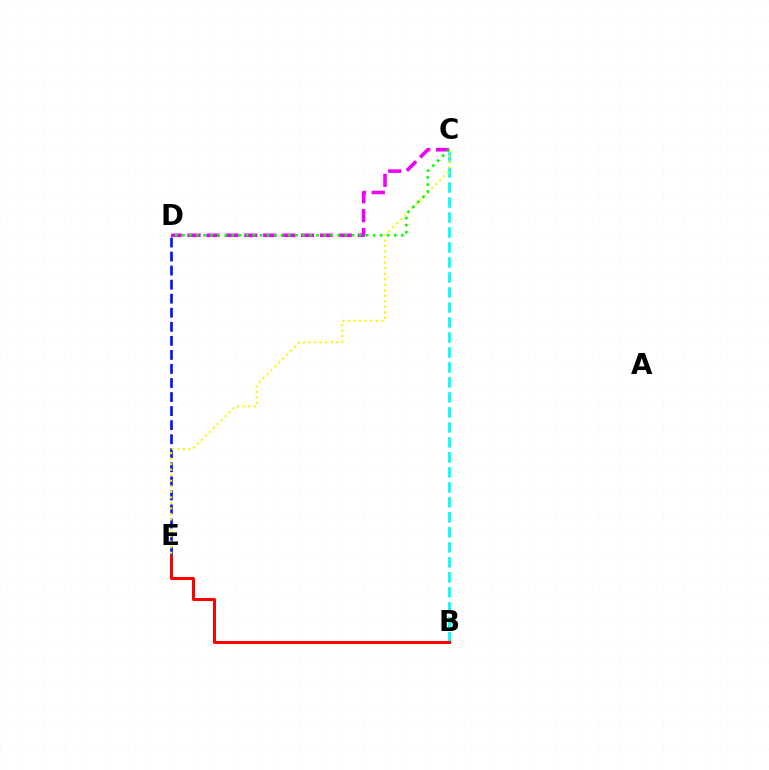{('D', 'E'): [{'color': '#0010ff', 'line_style': 'dashed', 'thickness': 1.91}], ('B', 'C'): [{'color': '#00fff6', 'line_style': 'dashed', 'thickness': 2.04}], ('C', 'E'): [{'color': '#fcf500', 'line_style': 'dotted', 'thickness': 1.5}], ('C', 'D'): [{'color': '#ee00ff', 'line_style': 'dashed', 'thickness': 2.57}, {'color': '#08ff00', 'line_style': 'dotted', 'thickness': 1.92}], ('B', 'E'): [{'color': '#ff0000', 'line_style': 'solid', 'thickness': 2.16}]}